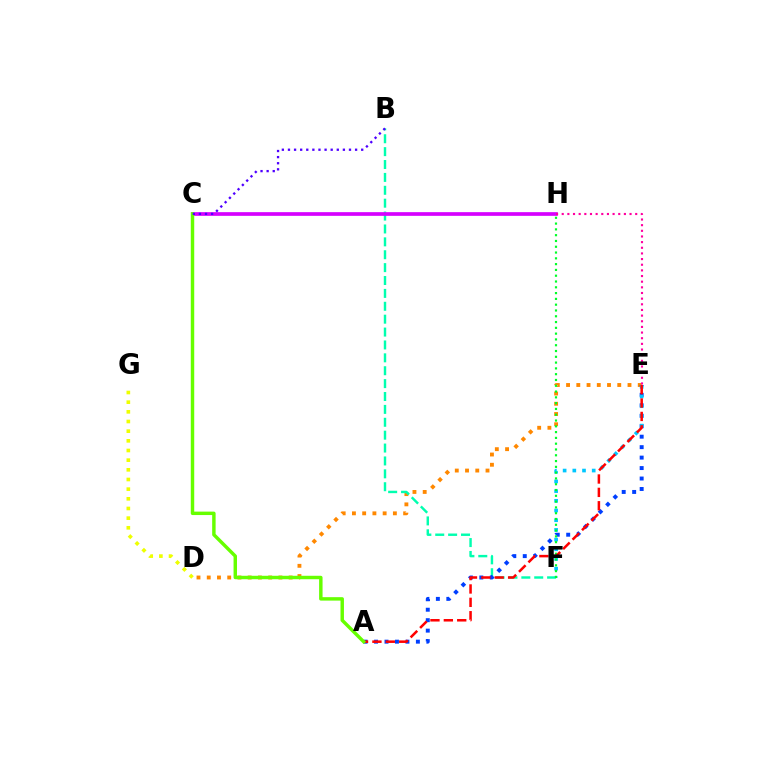{('D', 'E'): [{'color': '#ff8800', 'line_style': 'dotted', 'thickness': 2.78}], ('B', 'F'): [{'color': '#00ffaf', 'line_style': 'dashed', 'thickness': 1.75}], ('C', 'H'): [{'color': '#d600ff', 'line_style': 'solid', 'thickness': 2.66}], ('E', 'H'): [{'color': '#ff00a0', 'line_style': 'dotted', 'thickness': 1.54}], ('A', 'E'): [{'color': '#003fff', 'line_style': 'dotted', 'thickness': 2.84}, {'color': '#ff0000', 'line_style': 'dashed', 'thickness': 1.82}], ('E', 'F'): [{'color': '#00c7ff', 'line_style': 'dotted', 'thickness': 2.63}], ('D', 'G'): [{'color': '#eeff00', 'line_style': 'dotted', 'thickness': 2.63}], ('F', 'H'): [{'color': '#00ff27', 'line_style': 'dotted', 'thickness': 1.57}], ('A', 'C'): [{'color': '#66ff00', 'line_style': 'solid', 'thickness': 2.48}], ('B', 'C'): [{'color': '#4f00ff', 'line_style': 'dotted', 'thickness': 1.66}]}